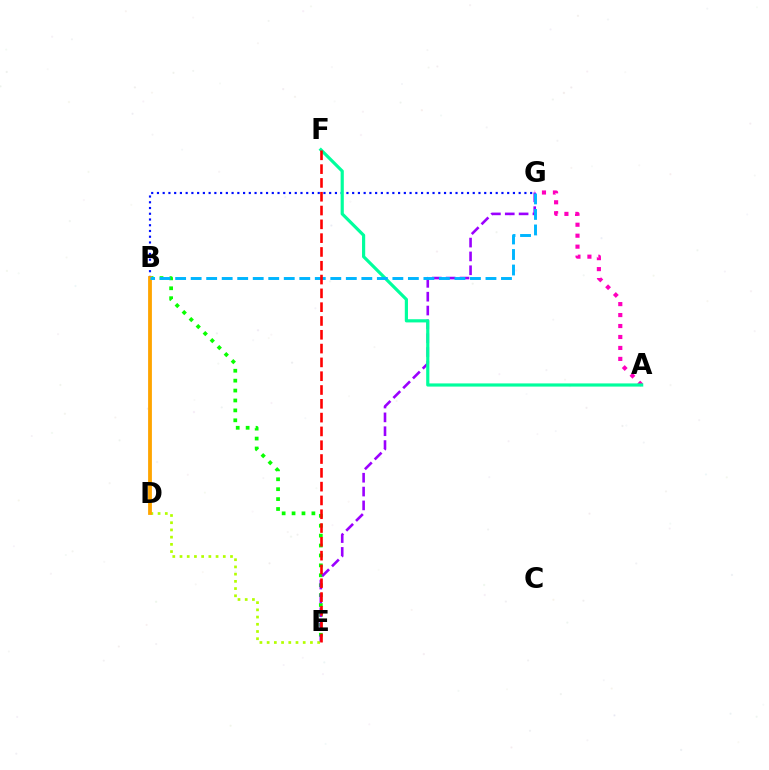{('A', 'G'): [{'color': '#ff00bd', 'line_style': 'dotted', 'thickness': 2.98}], ('D', 'E'): [{'color': '#b3ff00', 'line_style': 'dotted', 'thickness': 1.96}], ('B', 'E'): [{'color': '#08ff00', 'line_style': 'dotted', 'thickness': 2.69}], ('E', 'G'): [{'color': '#9b00ff', 'line_style': 'dashed', 'thickness': 1.88}], ('B', 'G'): [{'color': '#0010ff', 'line_style': 'dotted', 'thickness': 1.56}, {'color': '#00b5ff', 'line_style': 'dashed', 'thickness': 2.11}], ('B', 'D'): [{'color': '#ffa500', 'line_style': 'solid', 'thickness': 2.74}], ('A', 'F'): [{'color': '#00ff9d', 'line_style': 'solid', 'thickness': 2.29}], ('E', 'F'): [{'color': '#ff0000', 'line_style': 'dashed', 'thickness': 1.88}]}